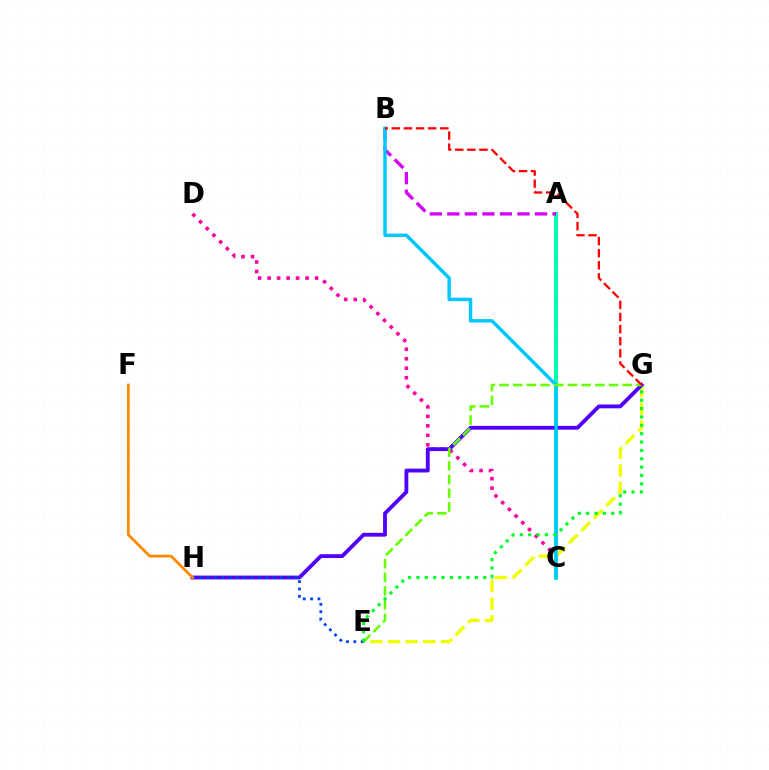{('C', 'D'): [{'color': '#ff00a0', 'line_style': 'dotted', 'thickness': 2.58}], ('A', 'C'): [{'color': '#00ffaf', 'line_style': 'solid', 'thickness': 2.89}], ('E', 'G'): [{'color': '#eeff00', 'line_style': 'dashed', 'thickness': 2.39}, {'color': '#66ff00', 'line_style': 'dashed', 'thickness': 1.86}, {'color': '#00ff27', 'line_style': 'dotted', 'thickness': 2.27}], ('G', 'H'): [{'color': '#4f00ff', 'line_style': 'solid', 'thickness': 2.76}], ('E', 'H'): [{'color': '#003fff', 'line_style': 'dotted', 'thickness': 2.0}], ('A', 'B'): [{'color': '#d600ff', 'line_style': 'dashed', 'thickness': 2.38}], ('B', 'C'): [{'color': '#00c7ff', 'line_style': 'solid', 'thickness': 2.48}], ('B', 'G'): [{'color': '#ff0000', 'line_style': 'dashed', 'thickness': 1.65}], ('F', 'H'): [{'color': '#ff8800', 'line_style': 'solid', 'thickness': 1.99}]}